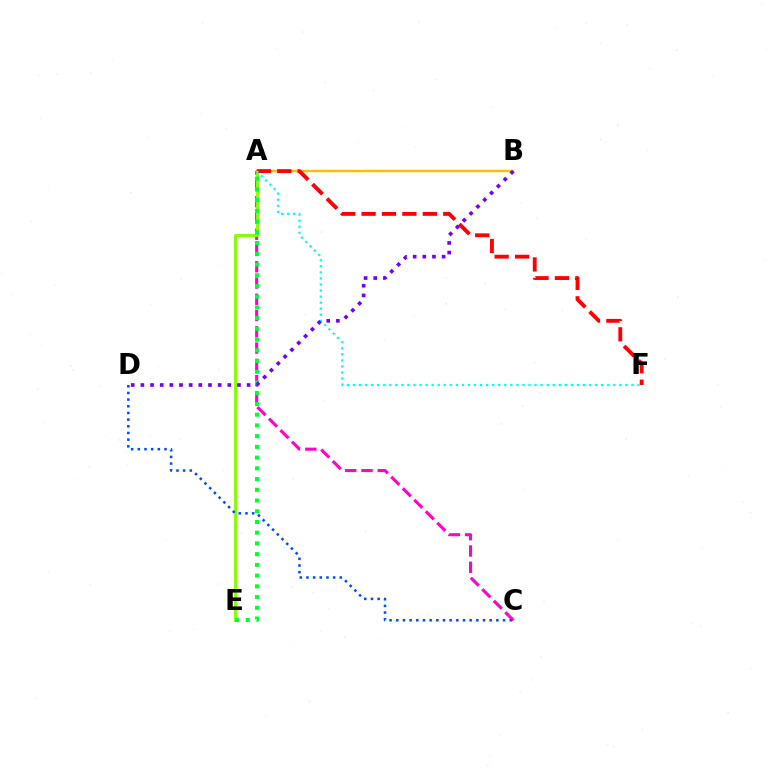{('A', 'C'): [{'color': '#ff00cf', 'line_style': 'dashed', 'thickness': 2.21}], ('A', 'E'): [{'color': '#84ff00', 'line_style': 'solid', 'thickness': 2.08}, {'color': '#00ff39', 'line_style': 'dotted', 'thickness': 2.91}], ('A', 'B'): [{'color': '#ffbd00', 'line_style': 'solid', 'thickness': 1.77}], ('A', 'F'): [{'color': '#ff0000', 'line_style': 'dashed', 'thickness': 2.77}, {'color': '#00fff6', 'line_style': 'dotted', 'thickness': 1.64}], ('C', 'D'): [{'color': '#004bff', 'line_style': 'dotted', 'thickness': 1.81}], ('B', 'D'): [{'color': '#7200ff', 'line_style': 'dotted', 'thickness': 2.62}]}